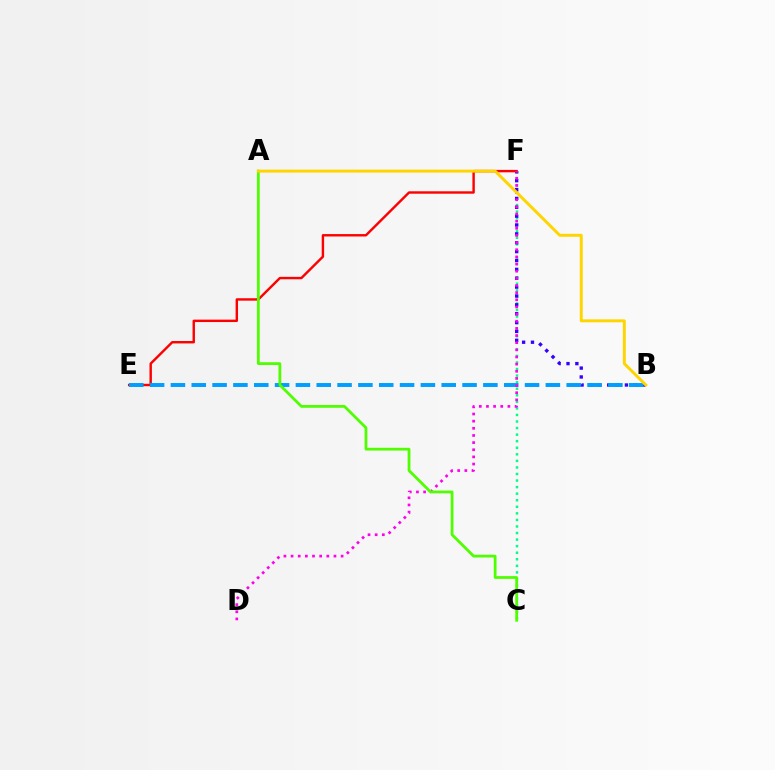{('C', 'F'): [{'color': '#00ff86', 'line_style': 'dotted', 'thickness': 1.78}], ('B', 'F'): [{'color': '#3700ff', 'line_style': 'dotted', 'thickness': 2.41}], ('E', 'F'): [{'color': '#ff0000', 'line_style': 'solid', 'thickness': 1.74}], ('B', 'E'): [{'color': '#009eff', 'line_style': 'dashed', 'thickness': 2.83}], ('D', 'F'): [{'color': '#ff00ed', 'line_style': 'dotted', 'thickness': 1.94}], ('A', 'C'): [{'color': '#4fff00', 'line_style': 'solid', 'thickness': 2.0}], ('A', 'B'): [{'color': '#ffd500', 'line_style': 'solid', 'thickness': 2.12}]}